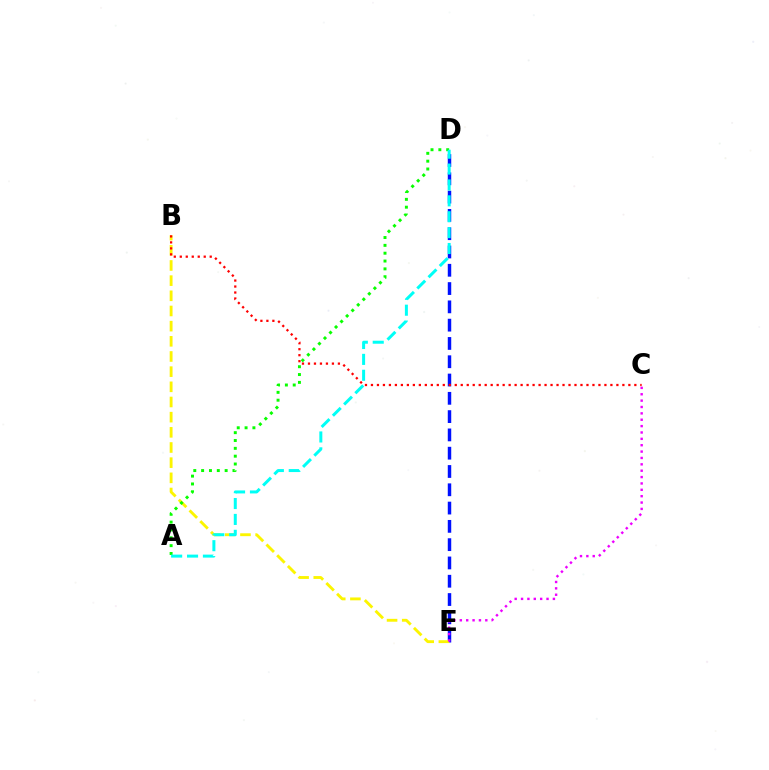{('D', 'E'): [{'color': '#0010ff', 'line_style': 'dashed', 'thickness': 2.48}], ('B', 'E'): [{'color': '#fcf500', 'line_style': 'dashed', 'thickness': 2.06}], ('C', 'E'): [{'color': '#ee00ff', 'line_style': 'dotted', 'thickness': 1.73}], ('A', 'D'): [{'color': '#08ff00', 'line_style': 'dotted', 'thickness': 2.13}, {'color': '#00fff6', 'line_style': 'dashed', 'thickness': 2.16}], ('B', 'C'): [{'color': '#ff0000', 'line_style': 'dotted', 'thickness': 1.63}]}